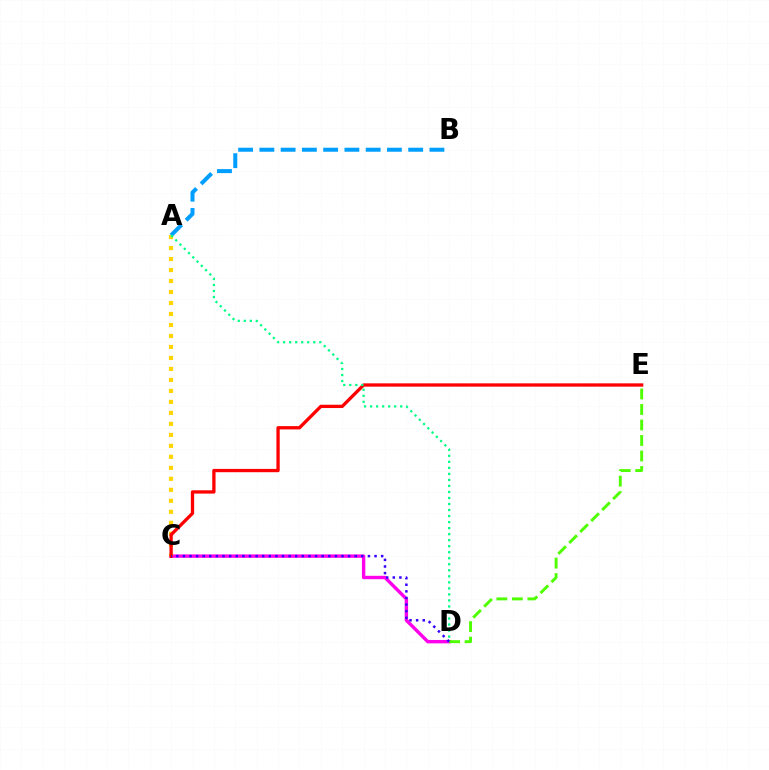{('C', 'D'): [{'color': '#ff00ed', 'line_style': 'solid', 'thickness': 2.44}, {'color': '#3700ff', 'line_style': 'dotted', 'thickness': 1.8}], ('A', 'C'): [{'color': '#ffd500', 'line_style': 'dotted', 'thickness': 2.99}], ('D', 'E'): [{'color': '#4fff00', 'line_style': 'dashed', 'thickness': 2.11}], ('C', 'E'): [{'color': '#ff0000', 'line_style': 'solid', 'thickness': 2.38}], ('A', 'B'): [{'color': '#009eff', 'line_style': 'dashed', 'thickness': 2.89}], ('A', 'D'): [{'color': '#00ff86', 'line_style': 'dotted', 'thickness': 1.64}]}